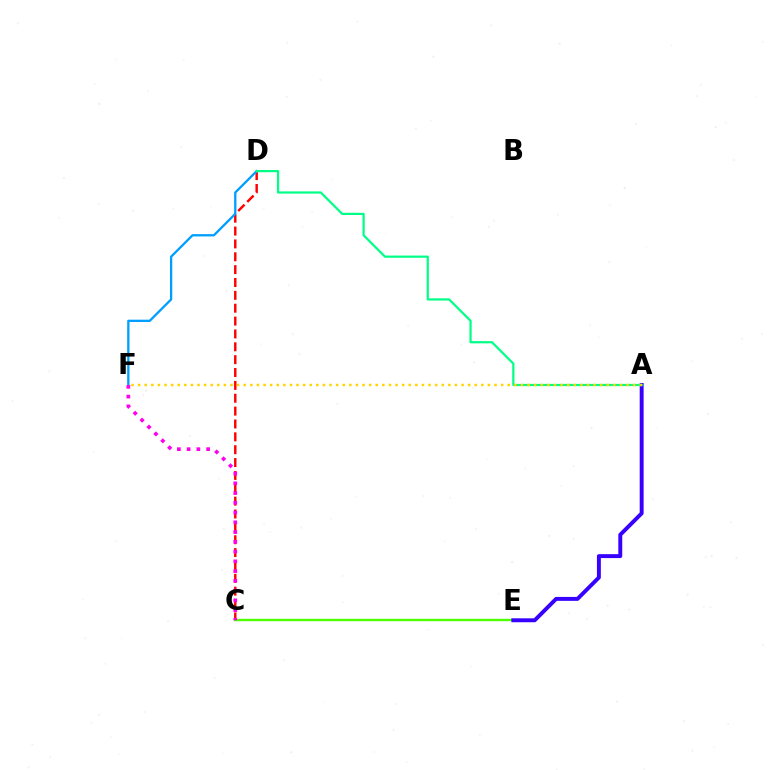{('C', 'D'): [{'color': '#ff0000', 'line_style': 'dashed', 'thickness': 1.75}], ('C', 'E'): [{'color': '#4fff00', 'line_style': 'solid', 'thickness': 1.74}], ('D', 'F'): [{'color': '#009eff', 'line_style': 'solid', 'thickness': 1.65}], ('A', 'E'): [{'color': '#3700ff', 'line_style': 'solid', 'thickness': 2.83}], ('A', 'D'): [{'color': '#00ff86', 'line_style': 'solid', 'thickness': 1.59}], ('A', 'F'): [{'color': '#ffd500', 'line_style': 'dotted', 'thickness': 1.79}], ('C', 'F'): [{'color': '#ff00ed', 'line_style': 'dotted', 'thickness': 2.65}]}